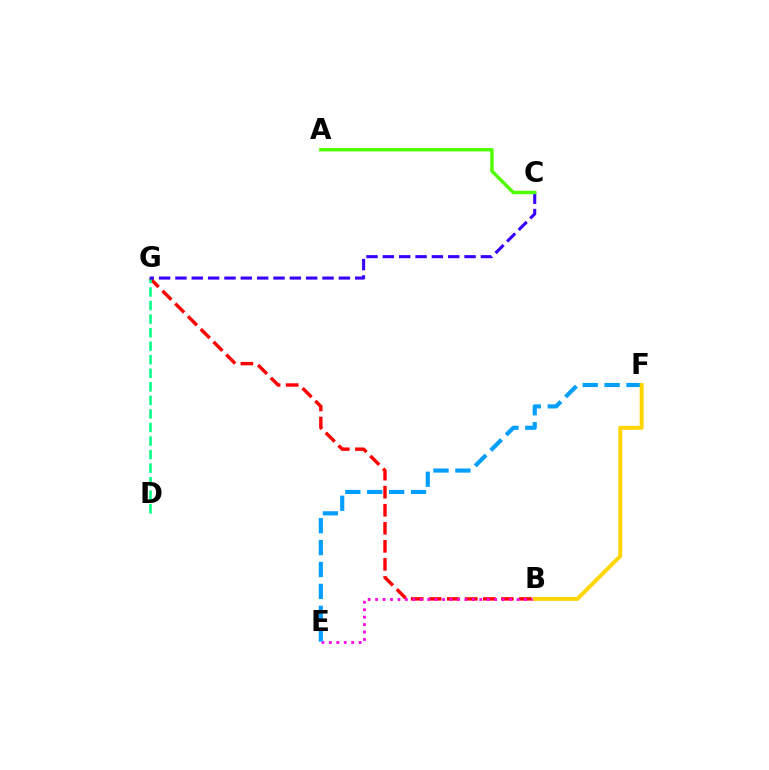{('B', 'G'): [{'color': '#ff0000', 'line_style': 'dashed', 'thickness': 2.45}], ('D', 'G'): [{'color': '#00ff86', 'line_style': 'dashed', 'thickness': 1.84}], ('C', 'G'): [{'color': '#3700ff', 'line_style': 'dashed', 'thickness': 2.22}], ('B', 'E'): [{'color': '#ff00ed', 'line_style': 'dotted', 'thickness': 2.02}], ('A', 'C'): [{'color': '#4fff00', 'line_style': 'solid', 'thickness': 2.46}], ('E', 'F'): [{'color': '#009eff', 'line_style': 'dashed', 'thickness': 2.98}], ('B', 'F'): [{'color': '#ffd500', 'line_style': 'solid', 'thickness': 2.84}]}